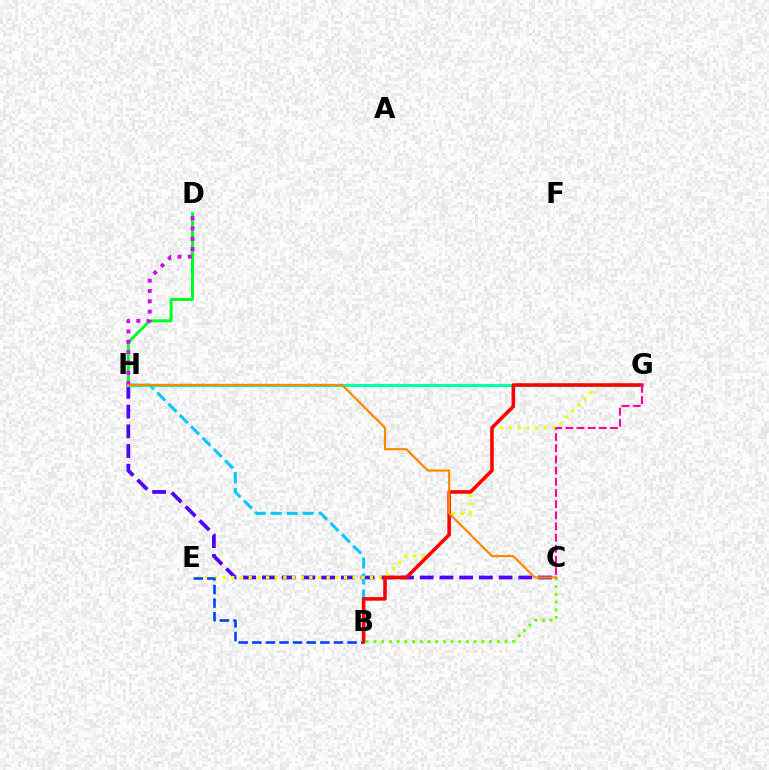{('B', 'C'): [{'color': '#66ff00', 'line_style': 'dotted', 'thickness': 2.09}], ('C', 'H'): [{'color': '#4f00ff', 'line_style': 'dashed', 'thickness': 2.68}, {'color': '#ff8800', 'line_style': 'solid', 'thickness': 1.59}], ('D', 'H'): [{'color': '#00ff27', 'line_style': 'solid', 'thickness': 2.14}, {'color': '#d600ff', 'line_style': 'dotted', 'thickness': 2.8}], ('B', 'H'): [{'color': '#00c7ff', 'line_style': 'dashed', 'thickness': 2.17}], ('G', 'H'): [{'color': '#00ffaf', 'line_style': 'solid', 'thickness': 2.28}], ('E', 'G'): [{'color': '#eeff00', 'line_style': 'dotted', 'thickness': 2.35}], ('B', 'E'): [{'color': '#003fff', 'line_style': 'dashed', 'thickness': 1.85}], ('B', 'G'): [{'color': '#ff0000', 'line_style': 'solid', 'thickness': 2.55}], ('C', 'G'): [{'color': '#ff00a0', 'line_style': 'dashed', 'thickness': 1.52}]}